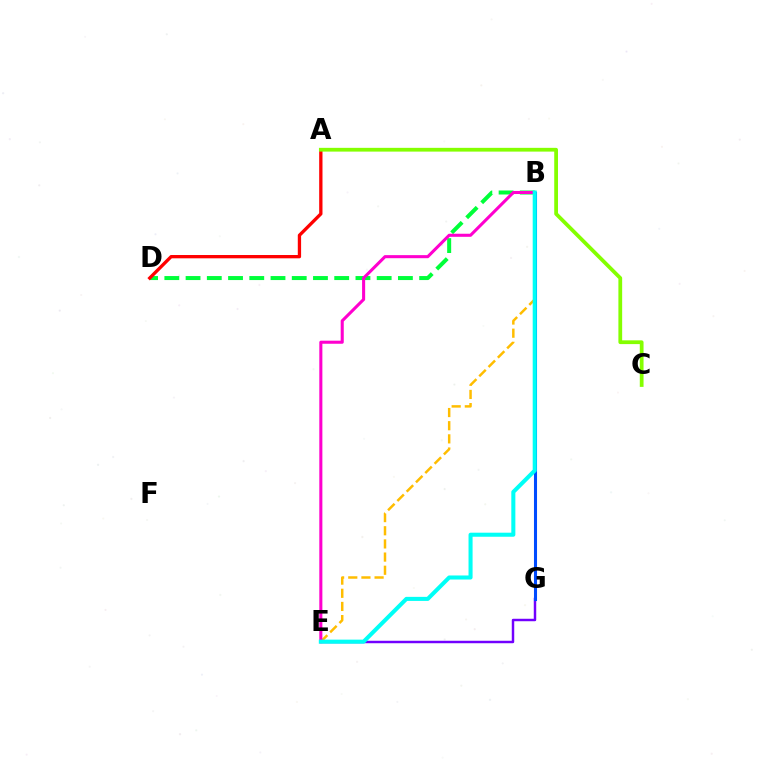{('B', 'D'): [{'color': '#00ff39', 'line_style': 'dashed', 'thickness': 2.88}], ('E', 'G'): [{'color': '#7200ff', 'line_style': 'solid', 'thickness': 1.77}], ('B', 'E'): [{'color': '#ffbd00', 'line_style': 'dashed', 'thickness': 1.79}, {'color': '#ff00cf', 'line_style': 'solid', 'thickness': 2.21}, {'color': '#00fff6', 'line_style': 'solid', 'thickness': 2.92}], ('A', 'D'): [{'color': '#ff0000', 'line_style': 'solid', 'thickness': 2.38}], ('A', 'C'): [{'color': '#84ff00', 'line_style': 'solid', 'thickness': 2.71}], ('B', 'G'): [{'color': '#004bff', 'line_style': 'solid', 'thickness': 2.2}]}